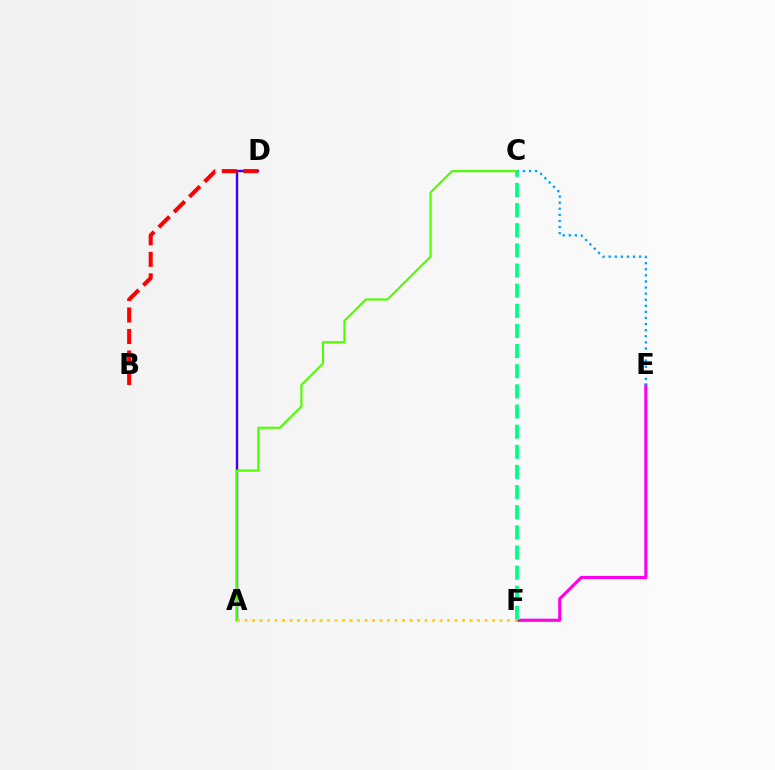{('A', 'D'): [{'color': '#3700ff', 'line_style': 'solid', 'thickness': 1.73}], ('E', 'F'): [{'color': '#ff00ed', 'line_style': 'solid', 'thickness': 2.24}], ('C', 'E'): [{'color': '#009eff', 'line_style': 'dotted', 'thickness': 1.66}], ('C', 'F'): [{'color': '#00ff86', 'line_style': 'dashed', 'thickness': 2.74}], ('B', 'D'): [{'color': '#ff0000', 'line_style': 'dashed', 'thickness': 2.92}], ('A', 'C'): [{'color': '#4fff00', 'line_style': 'solid', 'thickness': 1.55}], ('A', 'F'): [{'color': '#ffd500', 'line_style': 'dotted', 'thickness': 2.04}]}